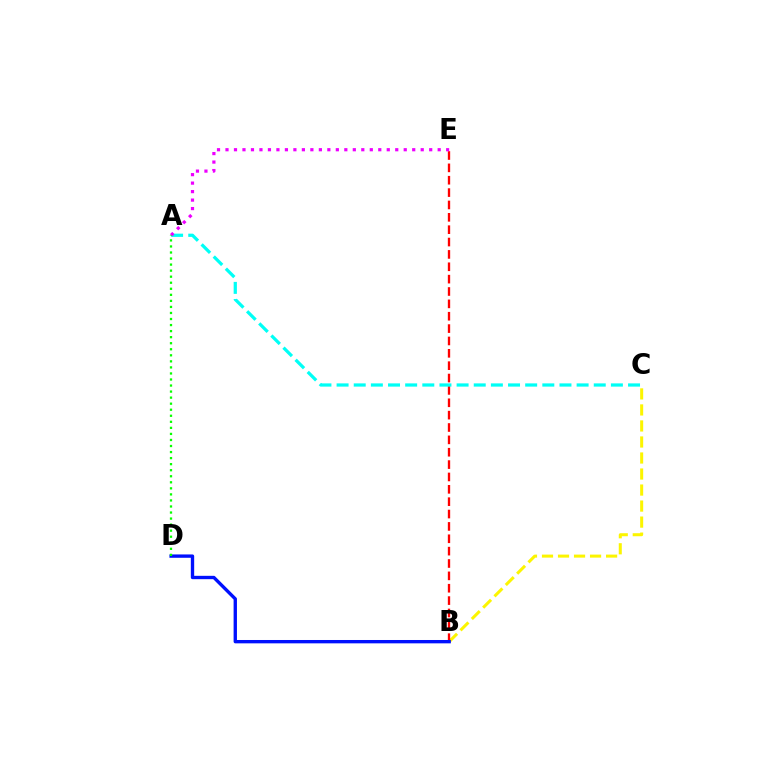{('B', 'C'): [{'color': '#fcf500', 'line_style': 'dashed', 'thickness': 2.18}], ('B', 'E'): [{'color': '#ff0000', 'line_style': 'dashed', 'thickness': 1.68}], ('B', 'D'): [{'color': '#0010ff', 'line_style': 'solid', 'thickness': 2.41}], ('A', 'C'): [{'color': '#00fff6', 'line_style': 'dashed', 'thickness': 2.33}], ('A', 'E'): [{'color': '#ee00ff', 'line_style': 'dotted', 'thickness': 2.31}], ('A', 'D'): [{'color': '#08ff00', 'line_style': 'dotted', 'thickness': 1.64}]}